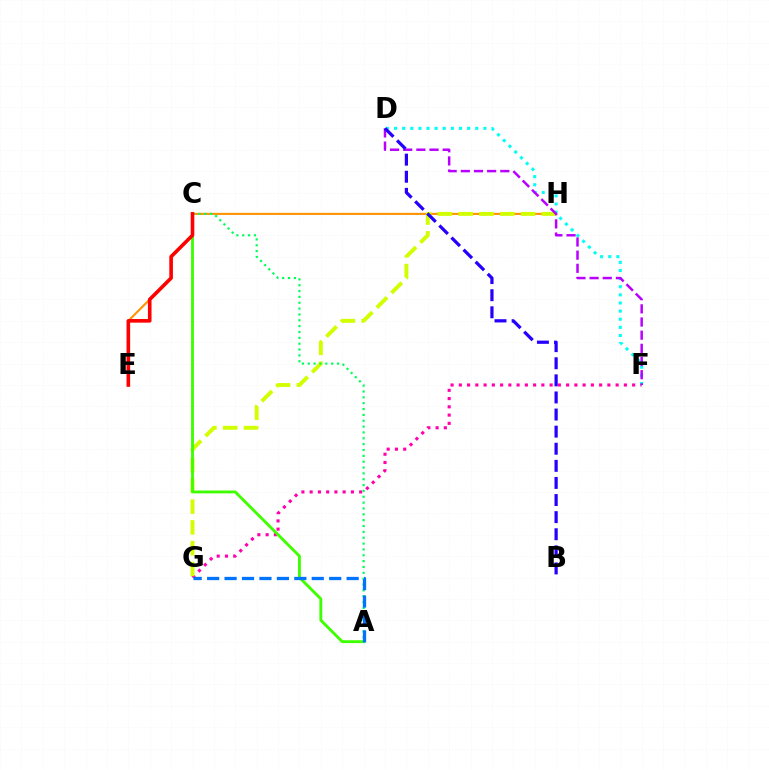{('F', 'G'): [{'color': '#ff00ac', 'line_style': 'dotted', 'thickness': 2.24}], ('D', 'F'): [{'color': '#00fff6', 'line_style': 'dotted', 'thickness': 2.21}, {'color': '#b900ff', 'line_style': 'dashed', 'thickness': 1.79}], ('E', 'H'): [{'color': '#ff9400', 'line_style': 'solid', 'thickness': 1.51}], ('G', 'H'): [{'color': '#d1ff00', 'line_style': 'dashed', 'thickness': 2.82}], ('A', 'C'): [{'color': '#00ff5c', 'line_style': 'dotted', 'thickness': 1.59}, {'color': '#3dff00', 'line_style': 'solid', 'thickness': 2.06}], ('A', 'G'): [{'color': '#0074ff', 'line_style': 'dashed', 'thickness': 2.37}], ('B', 'D'): [{'color': '#2500ff', 'line_style': 'dashed', 'thickness': 2.32}], ('C', 'E'): [{'color': '#ff0000', 'line_style': 'solid', 'thickness': 2.6}]}